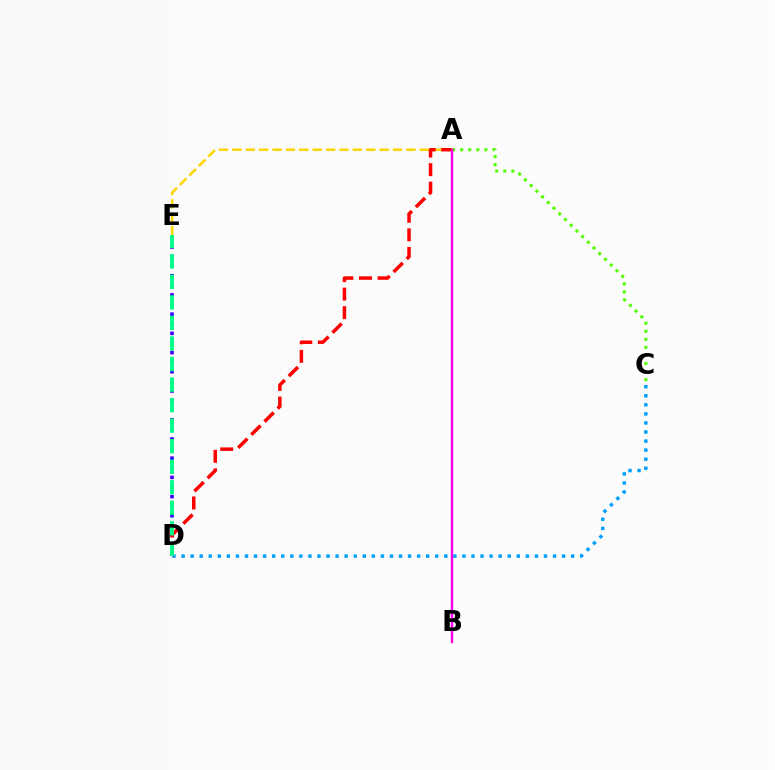{('C', 'D'): [{'color': '#009eff', 'line_style': 'dotted', 'thickness': 2.46}], ('D', 'E'): [{'color': '#3700ff', 'line_style': 'dotted', 'thickness': 2.61}, {'color': '#00ff86', 'line_style': 'dashed', 'thickness': 2.79}], ('A', 'C'): [{'color': '#4fff00', 'line_style': 'dotted', 'thickness': 2.19}], ('A', 'E'): [{'color': '#ffd500', 'line_style': 'dashed', 'thickness': 1.82}], ('A', 'D'): [{'color': '#ff0000', 'line_style': 'dashed', 'thickness': 2.52}], ('A', 'B'): [{'color': '#ff00ed', 'line_style': 'solid', 'thickness': 1.74}]}